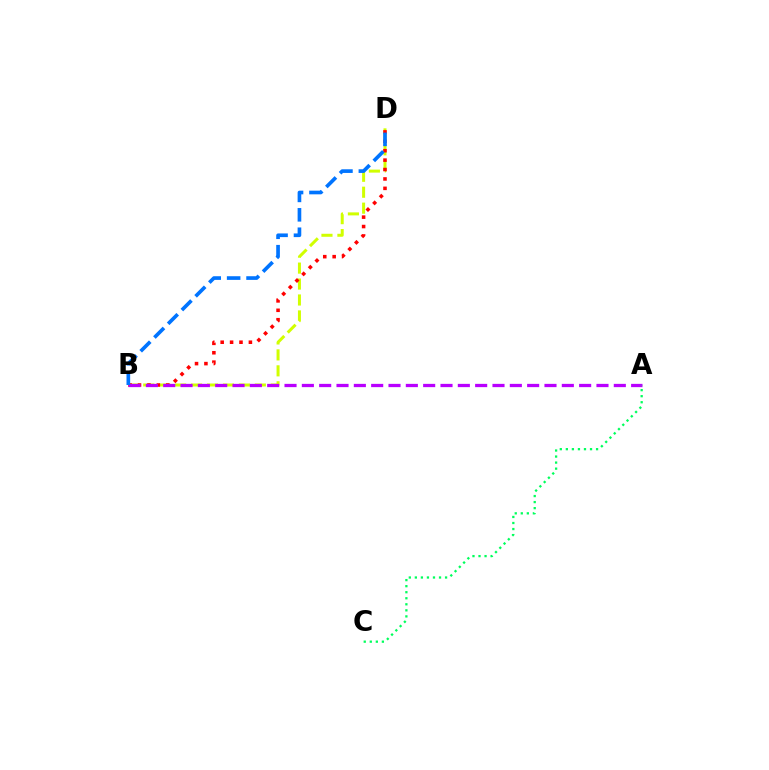{('B', 'D'): [{'color': '#d1ff00', 'line_style': 'dashed', 'thickness': 2.17}, {'color': '#ff0000', 'line_style': 'dotted', 'thickness': 2.56}, {'color': '#0074ff', 'line_style': 'dashed', 'thickness': 2.64}], ('A', 'B'): [{'color': '#b900ff', 'line_style': 'dashed', 'thickness': 2.35}], ('A', 'C'): [{'color': '#00ff5c', 'line_style': 'dotted', 'thickness': 1.64}]}